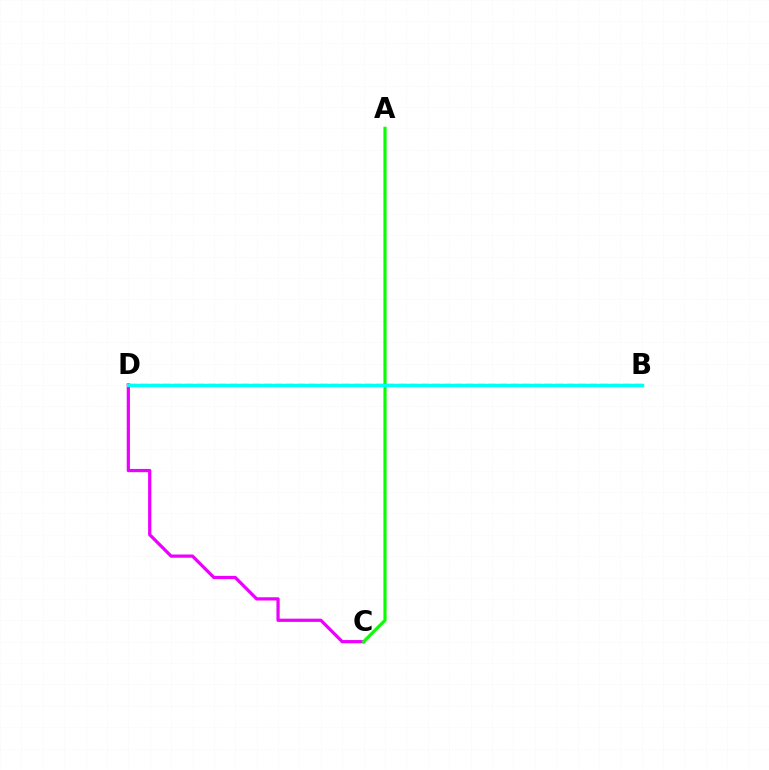{('B', 'D'): [{'color': '#fcf500', 'line_style': 'solid', 'thickness': 2.4}, {'color': '#ff0000', 'line_style': 'solid', 'thickness': 1.88}, {'color': '#0010ff', 'line_style': 'dashed', 'thickness': 1.53}, {'color': '#00fff6', 'line_style': 'solid', 'thickness': 2.4}], ('C', 'D'): [{'color': '#ee00ff', 'line_style': 'solid', 'thickness': 2.33}], ('A', 'C'): [{'color': '#08ff00', 'line_style': 'solid', 'thickness': 2.28}]}